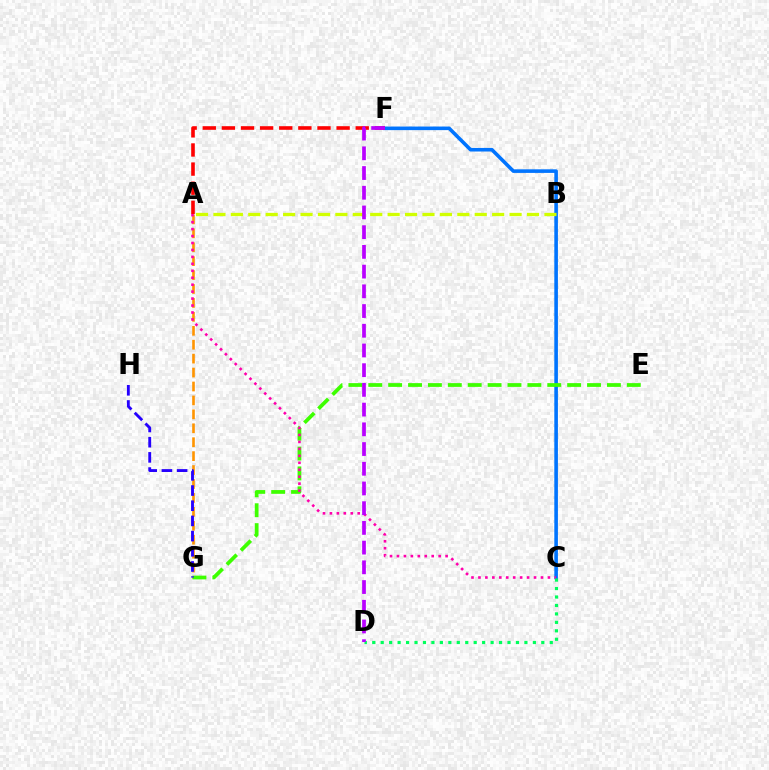{('B', 'C'): [{'color': '#00fff6', 'line_style': 'dotted', 'thickness': 1.6}], ('A', 'G'): [{'color': '#ff9400', 'line_style': 'dashed', 'thickness': 1.89}], ('C', 'F'): [{'color': '#0074ff', 'line_style': 'solid', 'thickness': 2.58}], ('E', 'G'): [{'color': '#3dff00', 'line_style': 'dashed', 'thickness': 2.7}], ('A', 'B'): [{'color': '#d1ff00', 'line_style': 'dashed', 'thickness': 2.37}], ('A', 'C'): [{'color': '#ff00ac', 'line_style': 'dotted', 'thickness': 1.89}], ('A', 'F'): [{'color': '#ff0000', 'line_style': 'dashed', 'thickness': 2.6}], ('G', 'H'): [{'color': '#2500ff', 'line_style': 'dashed', 'thickness': 2.06}], ('C', 'D'): [{'color': '#00ff5c', 'line_style': 'dotted', 'thickness': 2.3}], ('D', 'F'): [{'color': '#b900ff', 'line_style': 'dashed', 'thickness': 2.68}]}